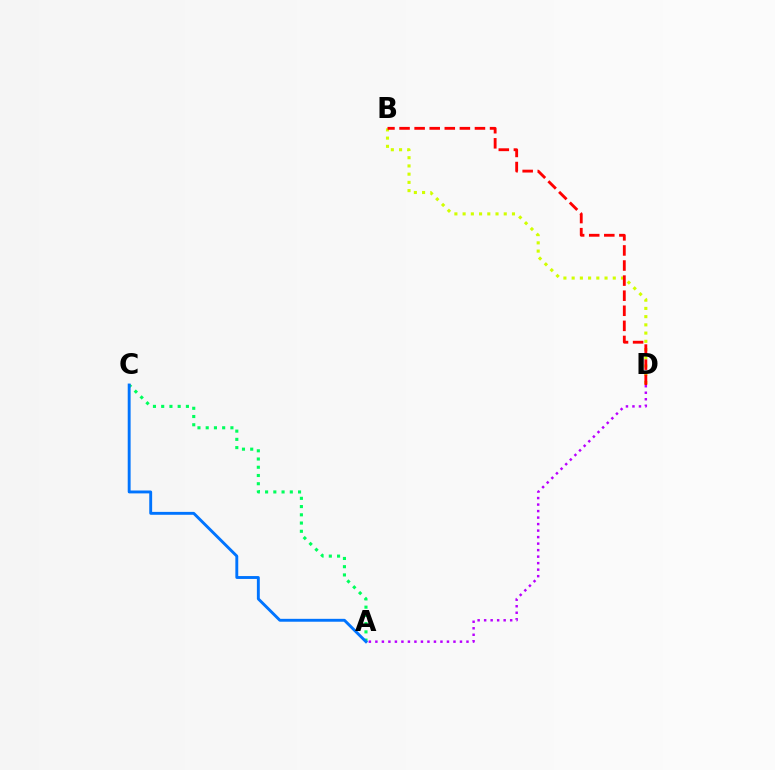{('A', 'C'): [{'color': '#00ff5c', 'line_style': 'dotted', 'thickness': 2.24}, {'color': '#0074ff', 'line_style': 'solid', 'thickness': 2.08}], ('B', 'D'): [{'color': '#d1ff00', 'line_style': 'dotted', 'thickness': 2.23}, {'color': '#ff0000', 'line_style': 'dashed', 'thickness': 2.05}], ('A', 'D'): [{'color': '#b900ff', 'line_style': 'dotted', 'thickness': 1.77}]}